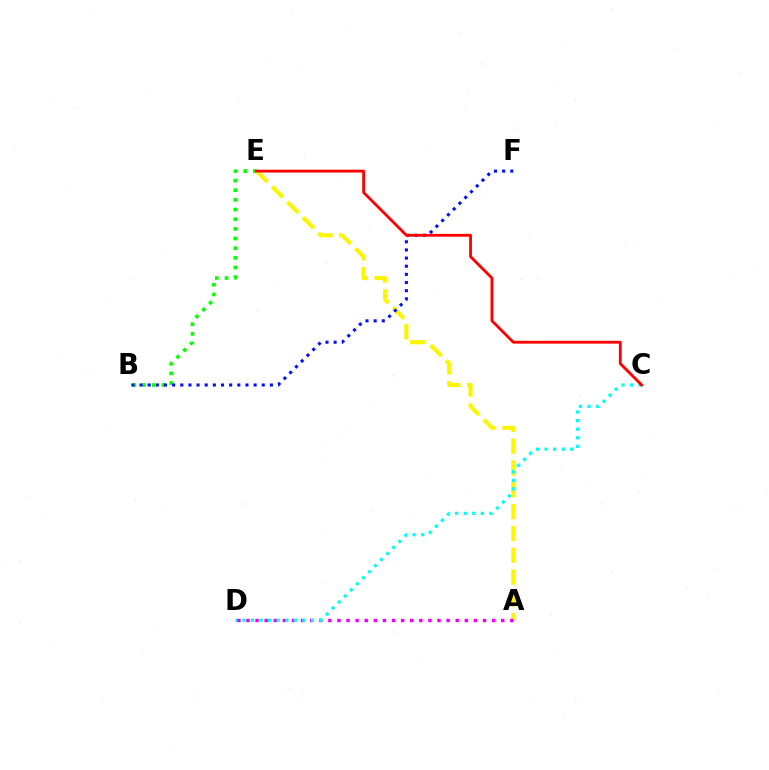{('B', 'E'): [{'color': '#08ff00', 'line_style': 'dotted', 'thickness': 2.63}], ('A', 'E'): [{'color': '#fcf500', 'line_style': 'dashed', 'thickness': 2.96}], ('A', 'D'): [{'color': '#ee00ff', 'line_style': 'dotted', 'thickness': 2.47}], ('B', 'F'): [{'color': '#0010ff', 'line_style': 'dotted', 'thickness': 2.21}], ('C', 'D'): [{'color': '#00fff6', 'line_style': 'dotted', 'thickness': 2.33}], ('C', 'E'): [{'color': '#ff0000', 'line_style': 'solid', 'thickness': 2.02}]}